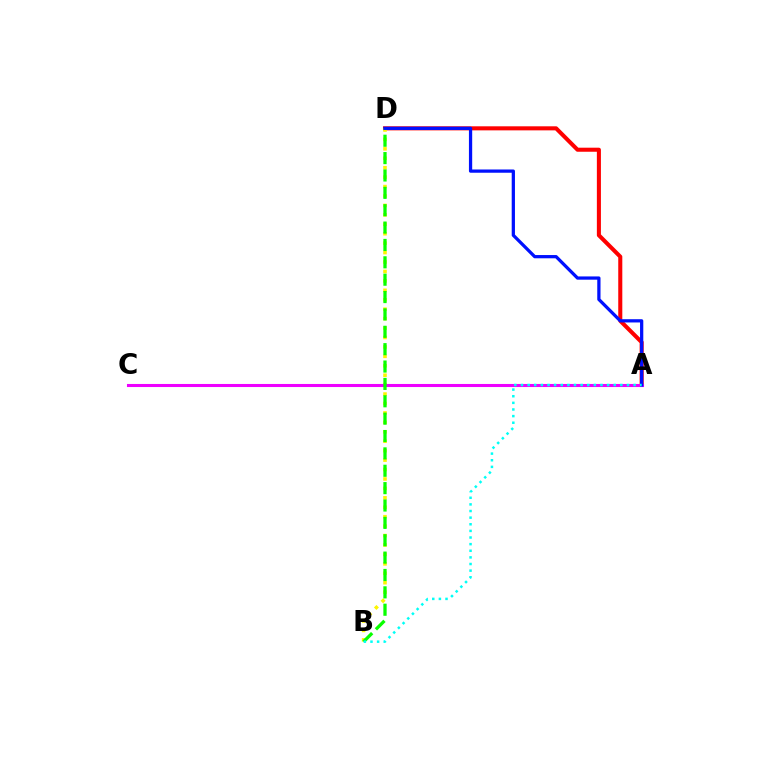{('A', 'D'): [{'color': '#ff0000', 'line_style': 'solid', 'thickness': 2.92}, {'color': '#0010ff', 'line_style': 'solid', 'thickness': 2.34}], ('B', 'D'): [{'color': '#fcf500', 'line_style': 'dotted', 'thickness': 2.56}, {'color': '#08ff00', 'line_style': 'dashed', 'thickness': 2.36}], ('A', 'C'): [{'color': '#ee00ff', 'line_style': 'solid', 'thickness': 2.21}], ('A', 'B'): [{'color': '#00fff6', 'line_style': 'dotted', 'thickness': 1.8}]}